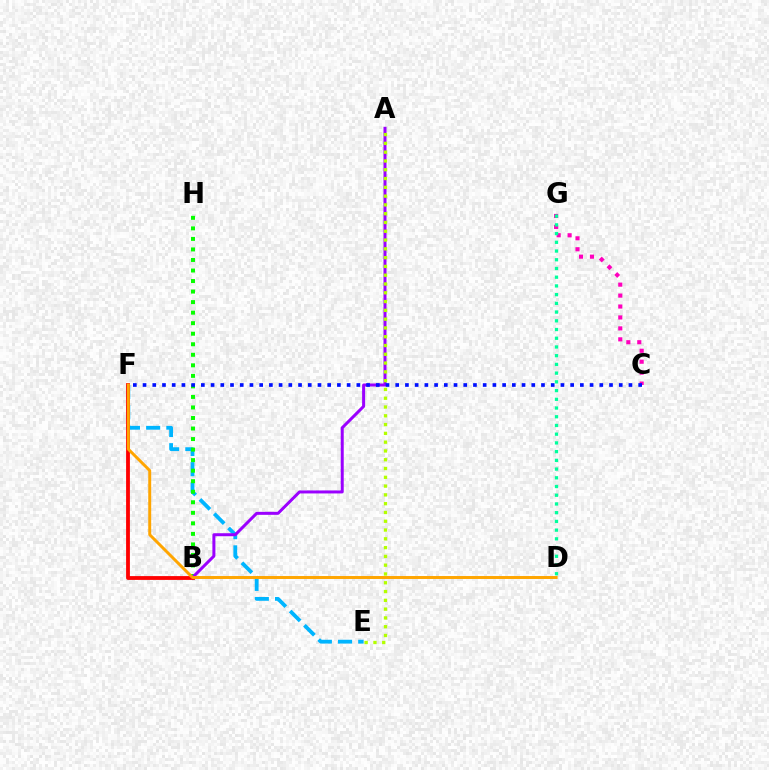{('E', 'F'): [{'color': '#00b5ff', 'line_style': 'dashed', 'thickness': 2.74}], ('B', 'H'): [{'color': '#08ff00', 'line_style': 'dotted', 'thickness': 2.86}], ('A', 'B'): [{'color': '#9b00ff', 'line_style': 'solid', 'thickness': 2.16}], ('A', 'E'): [{'color': '#b3ff00', 'line_style': 'dotted', 'thickness': 2.39}], ('C', 'G'): [{'color': '#ff00bd', 'line_style': 'dotted', 'thickness': 2.97}], ('B', 'F'): [{'color': '#ff0000', 'line_style': 'solid', 'thickness': 2.75}], ('D', 'G'): [{'color': '#00ff9d', 'line_style': 'dotted', 'thickness': 2.37}], ('D', 'F'): [{'color': '#ffa500', 'line_style': 'solid', 'thickness': 2.12}], ('C', 'F'): [{'color': '#0010ff', 'line_style': 'dotted', 'thickness': 2.64}]}